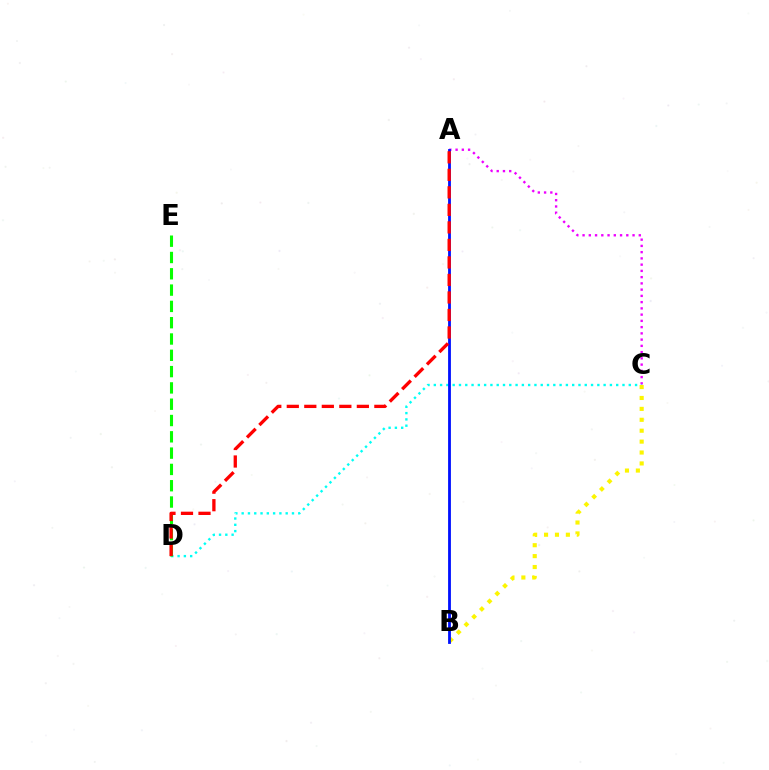{('A', 'C'): [{'color': '#ee00ff', 'line_style': 'dotted', 'thickness': 1.7}], ('C', 'D'): [{'color': '#00fff6', 'line_style': 'dotted', 'thickness': 1.71}], ('D', 'E'): [{'color': '#08ff00', 'line_style': 'dashed', 'thickness': 2.21}], ('B', 'C'): [{'color': '#fcf500', 'line_style': 'dotted', 'thickness': 2.96}], ('A', 'B'): [{'color': '#0010ff', 'line_style': 'solid', 'thickness': 2.02}], ('A', 'D'): [{'color': '#ff0000', 'line_style': 'dashed', 'thickness': 2.38}]}